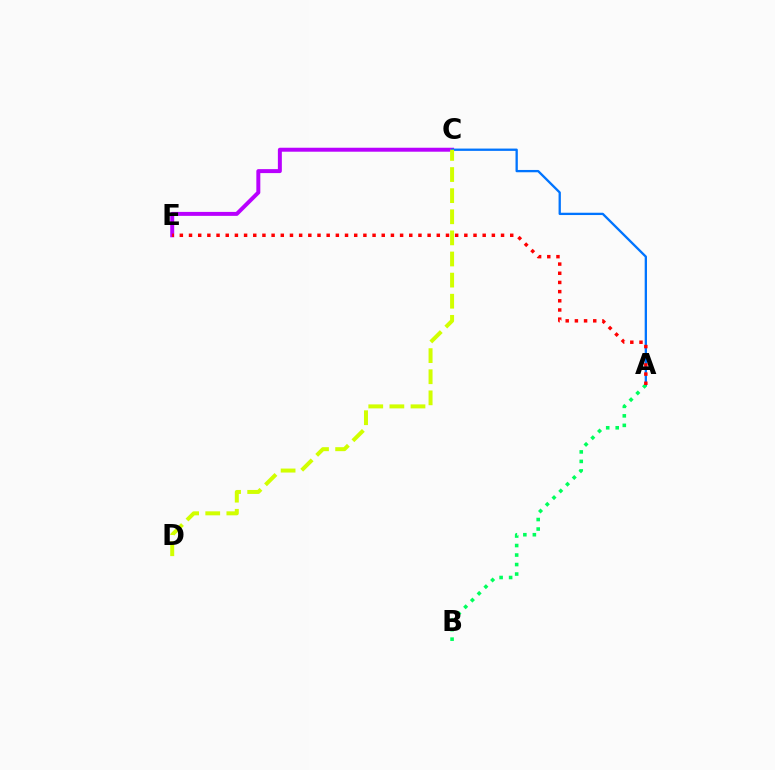{('C', 'E'): [{'color': '#b900ff', 'line_style': 'solid', 'thickness': 2.86}], ('A', 'C'): [{'color': '#0074ff', 'line_style': 'solid', 'thickness': 1.66}], ('A', 'B'): [{'color': '#00ff5c', 'line_style': 'dotted', 'thickness': 2.58}], ('C', 'D'): [{'color': '#d1ff00', 'line_style': 'dashed', 'thickness': 2.87}], ('A', 'E'): [{'color': '#ff0000', 'line_style': 'dotted', 'thickness': 2.49}]}